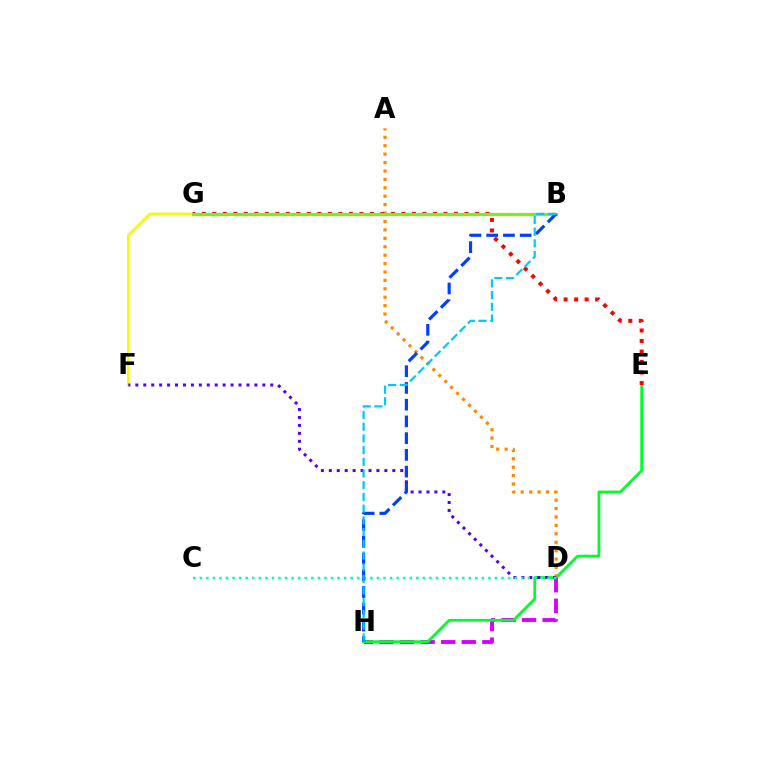{('F', 'G'): [{'color': '#eeff00', 'line_style': 'solid', 'thickness': 1.89}], ('D', 'H'): [{'color': '#d600ff', 'line_style': 'dashed', 'thickness': 2.8}], ('E', 'H'): [{'color': '#00ff27', 'line_style': 'solid', 'thickness': 1.99}], ('A', 'D'): [{'color': '#ff8800', 'line_style': 'dotted', 'thickness': 2.29}], ('B', 'G'): [{'color': '#ff00a0', 'line_style': 'dashed', 'thickness': 1.52}, {'color': '#66ff00', 'line_style': 'solid', 'thickness': 2.25}], ('E', 'G'): [{'color': '#ff0000', 'line_style': 'dotted', 'thickness': 2.85}], ('D', 'F'): [{'color': '#4f00ff', 'line_style': 'dotted', 'thickness': 2.16}], ('C', 'D'): [{'color': '#00ffaf', 'line_style': 'dotted', 'thickness': 1.78}], ('B', 'H'): [{'color': '#003fff', 'line_style': 'dashed', 'thickness': 2.27}, {'color': '#00c7ff', 'line_style': 'dashed', 'thickness': 1.59}]}